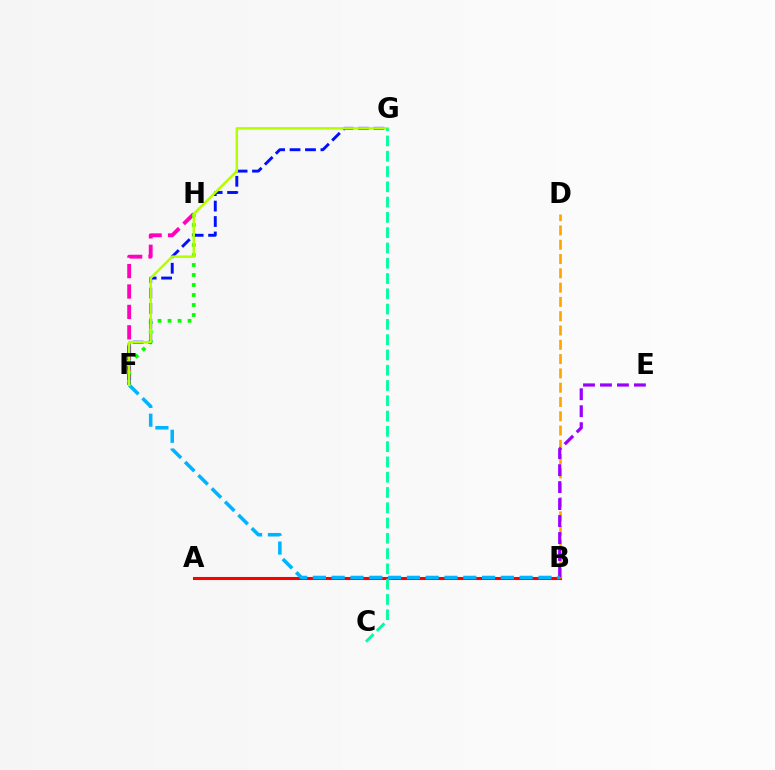{('A', 'B'): [{'color': '#ff0000', 'line_style': 'solid', 'thickness': 2.2}], ('F', 'H'): [{'color': '#ff00bd', 'line_style': 'dashed', 'thickness': 2.77}, {'color': '#08ff00', 'line_style': 'dotted', 'thickness': 2.72}], ('B', 'D'): [{'color': '#ffa500', 'line_style': 'dashed', 'thickness': 1.94}], ('B', 'E'): [{'color': '#9b00ff', 'line_style': 'dashed', 'thickness': 2.31}], ('F', 'G'): [{'color': '#0010ff', 'line_style': 'dashed', 'thickness': 2.1}, {'color': '#b3ff00', 'line_style': 'solid', 'thickness': 1.79}], ('B', 'F'): [{'color': '#00b5ff', 'line_style': 'dashed', 'thickness': 2.55}], ('C', 'G'): [{'color': '#00ff9d', 'line_style': 'dashed', 'thickness': 2.08}]}